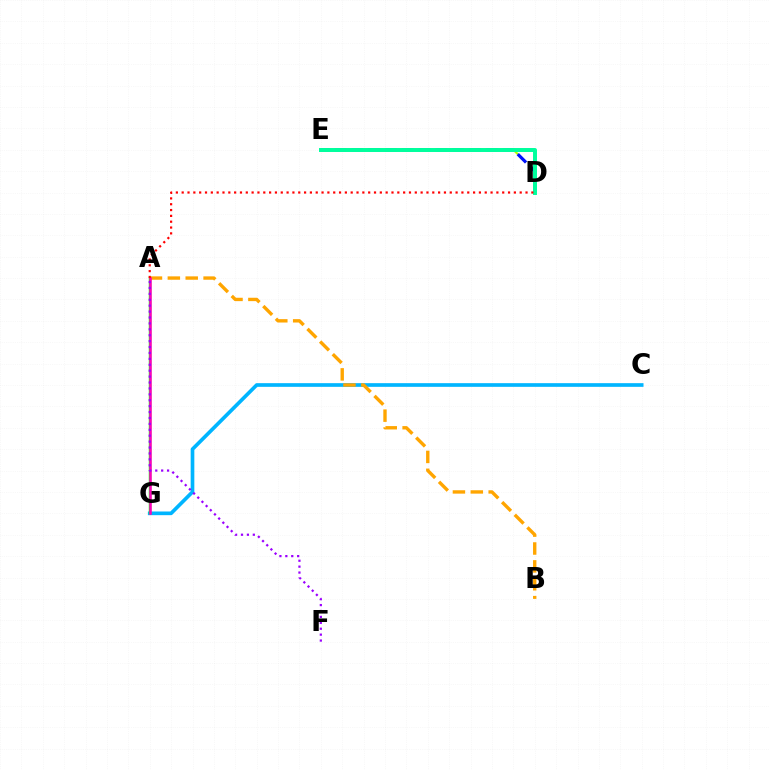{('C', 'G'): [{'color': '#00b5ff', 'line_style': 'solid', 'thickness': 2.64}], ('D', 'E'): [{'color': '#b3ff00', 'line_style': 'dashed', 'thickness': 1.53}, {'color': '#0010ff', 'line_style': 'dashed', 'thickness': 2.28}, {'color': '#00ff9d', 'line_style': 'solid', 'thickness': 2.86}], ('A', 'G'): [{'color': '#08ff00', 'line_style': 'solid', 'thickness': 1.75}, {'color': '#ff00bd', 'line_style': 'solid', 'thickness': 1.81}], ('A', 'B'): [{'color': '#ffa500', 'line_style': 'dashed', 'thickness': 2.43}], ('A', 'D'): [{'color': '#ff0000', 'line_style': 'dotted', 'thickness': 1.58}], ('A', 'F'): [{'color': '#9b00ff', 'line_style': 'dotted', 'thickness': 1.61}]}